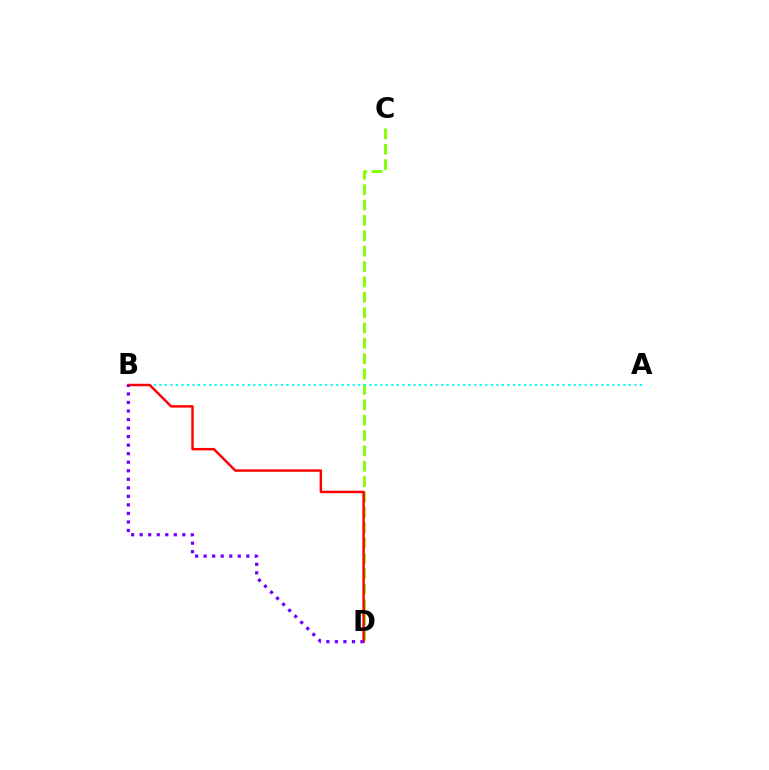{('C', 'D'): [{'color': '#84ff00', 'line_style': 'dashed', 'thickness': 2.09}], ('A', 'B'): [{'color': '#00fff6', 'line_style': 'dotted', 'thickness': 1.5}], ('B', 'D'): [{'color': '#ff0000', 'line_style': 'solid', 'thickness': 1.77}, {'color': '#7200ff', 'line_style': 'dotted', 'thickness': 2.32}]}